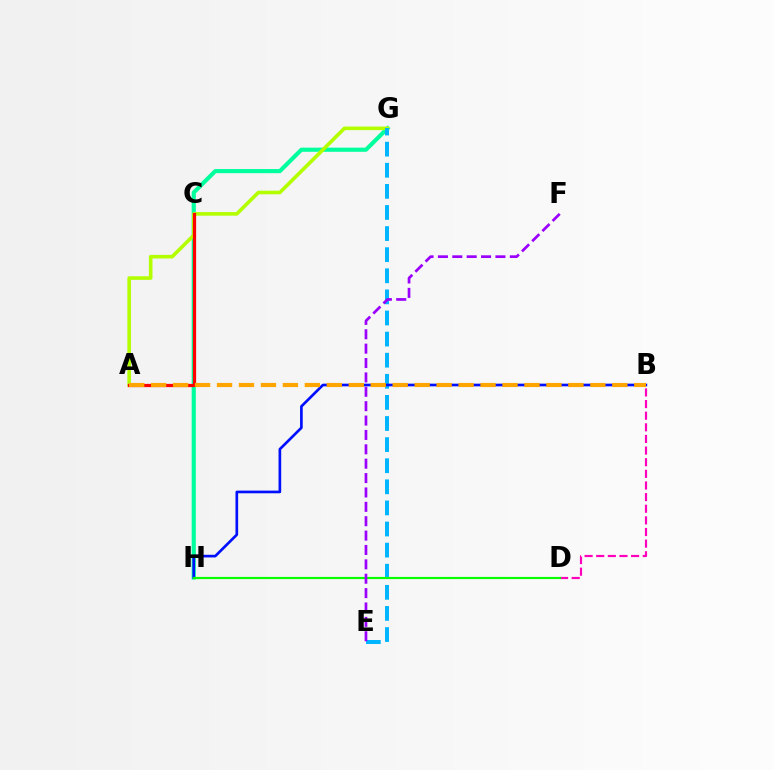{('G', 'H'): [{'color': '#00ff9d', 'line_style': 'solid', 'thickness': 2.98}], ('A', 'G'): [{'color': '#b3ff00', 'line_style': 'solid', 'thickness': 2.6}], ('E', 'G'): [{'color': '#00b5ff', 'line_style': 'dashed', 'thickness': 2.87}], ('A', 'C'): [{'color': '#ff0000', 'line_style': 'solid', 'thickness': 2.33}], ('B', 'D'): [{'color': '#ff00bd', 'line_style': 'dashed', 'thickness': 1.58}], ('B', 'H'): [{'color': '#0010ff', 'line_style': 'solid', 'thickness': 1.93}], ('D', 'H'): [{'color': '#08ff00', 'line_style': 'solid', 'thickness': 1.56}], ('E', 'F'): [{'color': '#9b00ff', 'line_style': 'dashed', 'thickness': 1.95}], ('A', 'B'): [{'color': '#ffa500', 'line_style': 'dashed', 'thickness': 2.98}]}